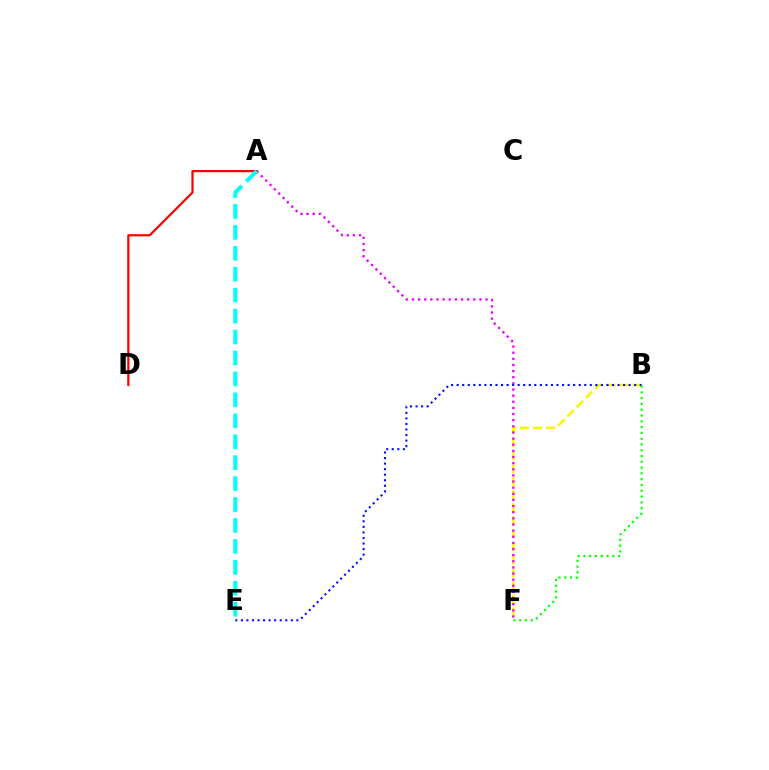{('B', 'F'): [{'color': '#fcf500', 'line_style': 'dashed', 'thickness': 1.77}, {'color': '#08ff00', 'line_style': 'dotted', 'thickness': 1.57}], ('A', 'D'): [{'color': '#ff0000', 'line_style': 'solid', 'thickness': 1.61}], ('A', 'F'): [{'color': '#ee00ff', 'line_style': 'dotted', 'thickness': 1.67}], ('B', 'E'): [{'color': '#0010ff', 'line_style': 'dotted', 'thickness': 1.51}], ('A', 'E'): [{'color': '#00fff6', 'line_style': 'dashed', 'thickness': 2.84}]}